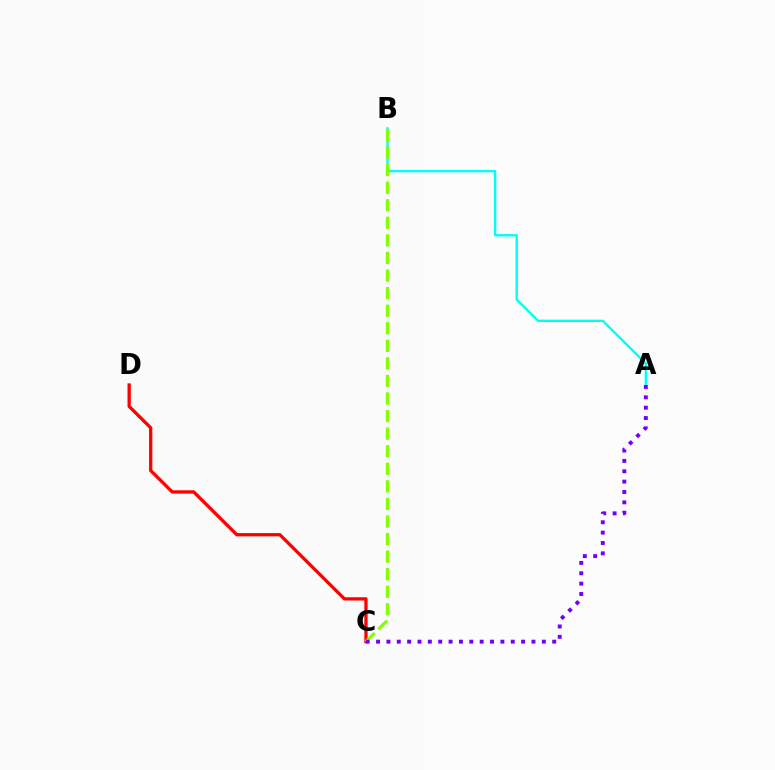{('C', 'D'): [{'color': '#ff0000', 'line_style': 'solid', 'thickness': 2.38}], ('A', 'B'): [{'color': '#00fff6', 'line_style': 'solid', 'thickness': 1.71}], ('B', 'C'): [{'color': '#84ff00', 'line_style': 'dashed', 'thickness': 2.39}], ('A', 'C'): [{'color': '#7200ff', 'line_style': 'dotted', 'thickness': 2.82}]}